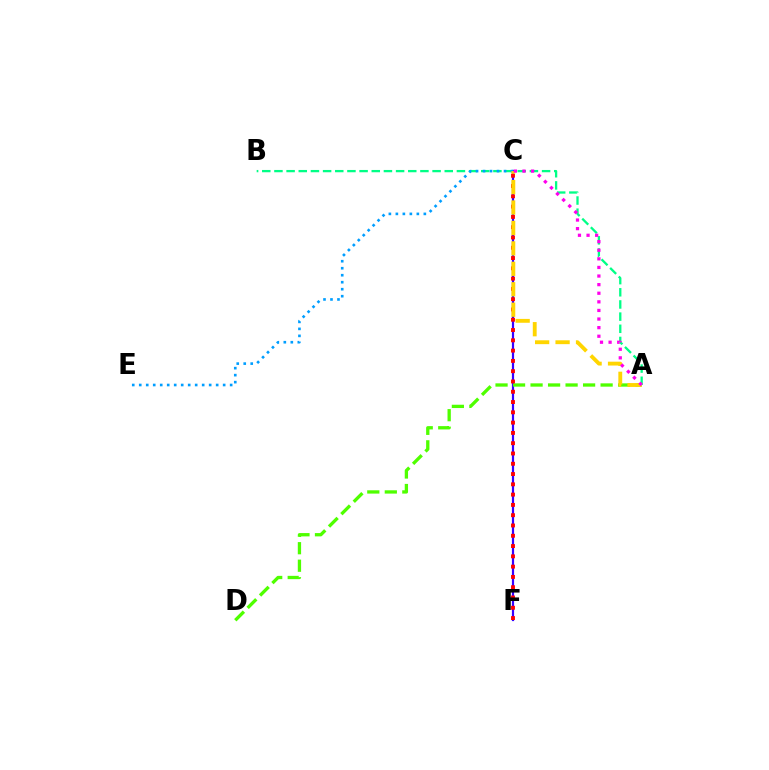{('A', 'B'): [{'color': '#00ff86', 'line_style': 'dashed', 'thickness': 1.65}], ('C', 'F'): [{'color': '#3700ff', 'line_style': 'solid', 'thickness': 1.58}, {'color': '#ff0000', 'line_style': 'dotted', 'thickness': 2.79}], ('A', 'D'): [{'color': '#4fff00', 'line_style': 'dashed', 'thickness': 2.38}], ('C', 'E'): [{'color': '#009eff', 'line_style': 'dotted', 'thickness': 1.9}], ('A', 'C'): [{'color': '#ffd500', 'line_style': 'dashed', 'thickness': 2.78}, {'color': '#ff00ed', 'line_style': 'dotted', 'thickness': 2.34}]}